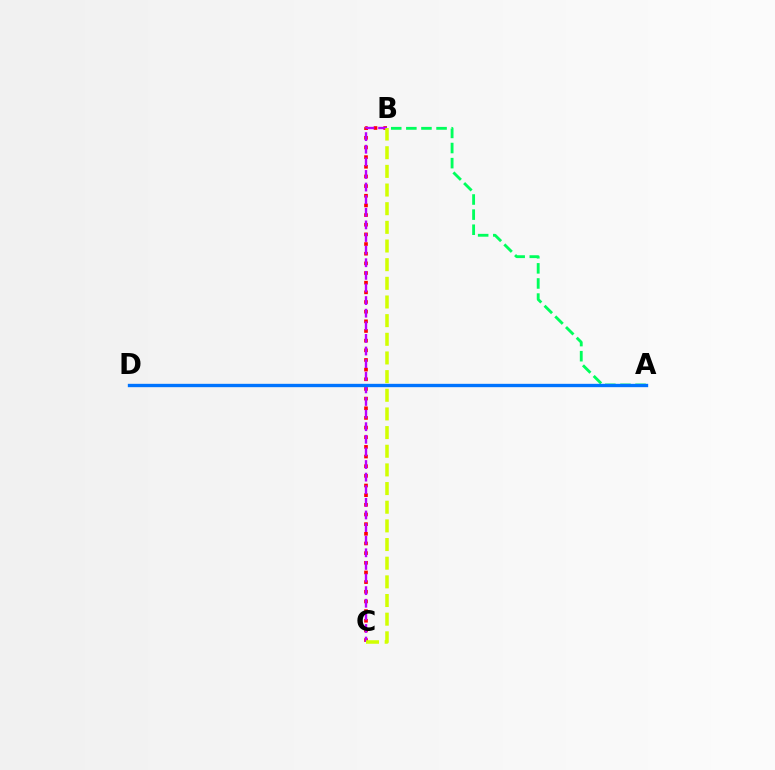{('A', 'B'): [{'color': '#00ff5c', 'line_style': 'dashed', 'thickness': 2.05}], ('B', 'C'): [{'color': '#ff0000', 'line_style': 'dotted', 'thickness': 2.62}, {'color': '#b900ff', 'line_style': 'dashed', 'thickness': 1.71}, {'color': '#d1ff00', 'line_style': 'dashed', 'thickness': 2.53}], ('A', 'D'): [{'color': '#0074ff', 'line_style': 'solid', 'thickness': 2.41}]}